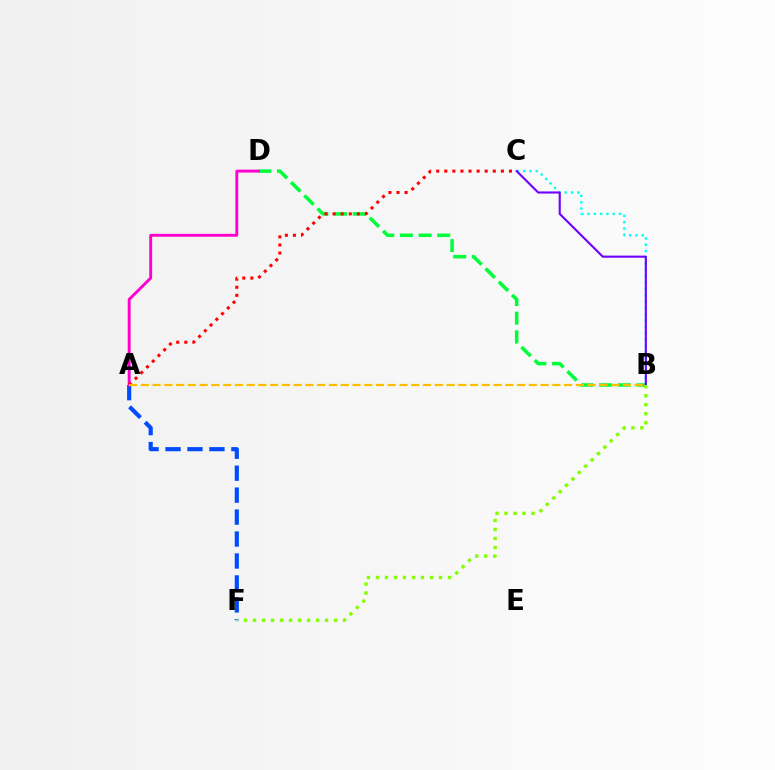{('B', 'C'): [{'color': '#00fff6', 'line_style': 'dotted', 'thickness': 1.71}, {'color': '#7200ff', 'line_style': 'solid', 'thickness': 1.53}], ('B', 'D'): [{'color': '#00ff39', 'line_style': 'dashed', 'thickness': 2.54}], ('A', 'F'): [{'color': '#004bff', 'line_style': 'dashed', 'thickness': 2.98}], ('A', 'D'): [{'color': '#ff00cf', 'line_style': 'solid', 'thickness': 2.08}], ('A', 'C'): [{'color': '#ff0000', 'line_style': 'dotted', 'thickness': 2.2}], ('A', 'B'): [{'color': '#ffbd00', 'line_style': 'dashed', 'thickness': 1.6}], ('B', 'F'): [{'color': '#84ff00', 'line_style': 'dotted', 'thickness': 2.45}]}